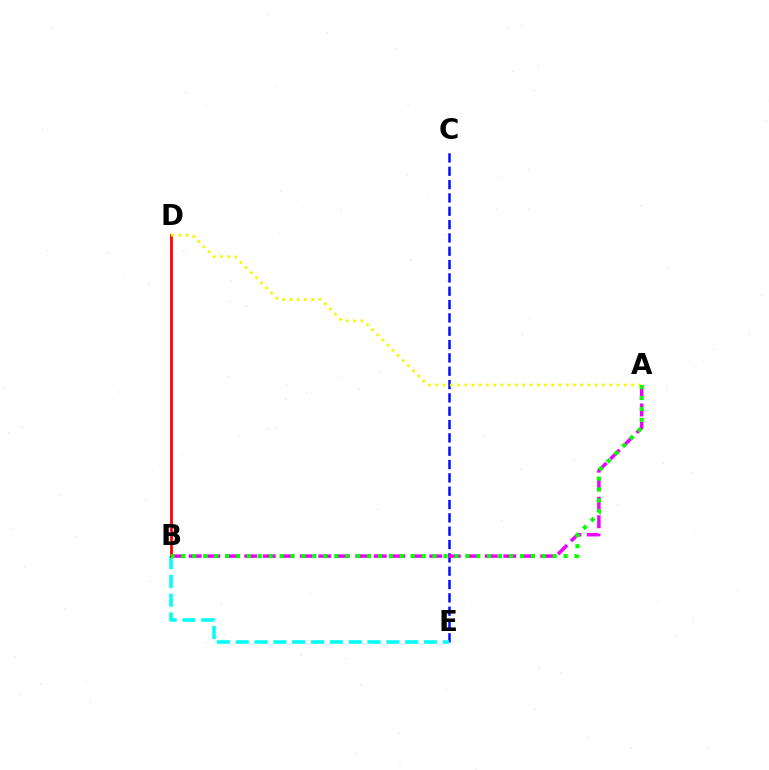{('C', 'E'): [{'color': '#0010ff', 'line_style': 'dashed', 'thickness': 1.81}], ('A', 'B'): [{'color': '#ee00ff', 'line_style': 'dashed', 'thickness': 2.51}, {'color': '#08ff00', 'line_style': 'dotted', 'thickness': 2.97}], ('B', 'E'): [{'color': '#00fff6', 'line_style': 'dashed', 'thickness': 2.56}], ('B', 'D'): [{'color': '#ff0000', 'line_style': 'solid', 'thickness': 1.98}], ('A', 'D'): [{'color': '#fcf500', 'line_style': 'dotted', 'thickness': 1.97}]}